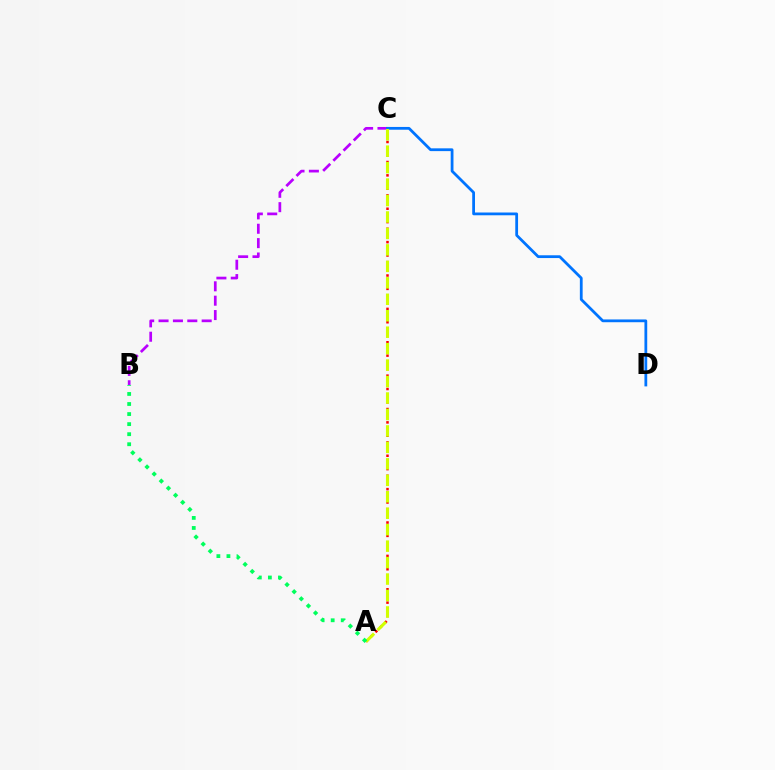{('A', 'C'): [{'color': '#ff0000', 'line_style': 'dotted', 'thickness': 1.81}, {'color': '#d1ff00', 'line_style': 'dashed', 'thickness': 2.24}], ('B', 'C'): [{'color': '#b900ff', 'line_style': 'dashed', 'thickness': 1.95}], ('C', 'D'): [{'color': '#0074ff', 'line_style': 'solid', 'thickness': 2.0}], ('A', 'B'): [{'color': '#00ff5c', 'line_style': 'dotted', 'thickness': 2.73}]}